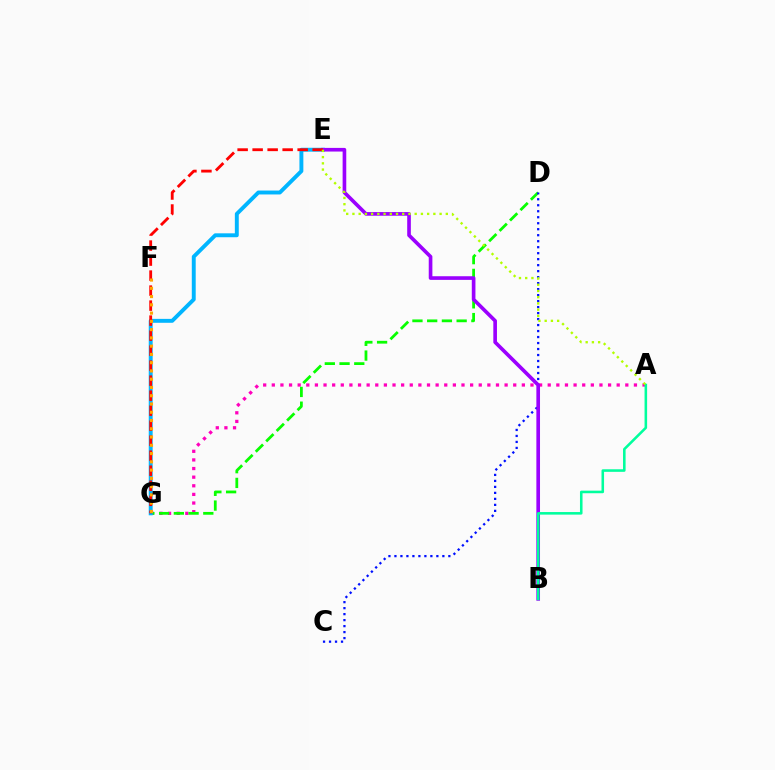{('A', 'G'): [{'color': '#ff00bd', 'line_style': 'dotted', 'thickness': 2.34}], ('D', 'G'): [{'color': '#08ff00', 'line_style': 'dashed', 'thickness': 2.0}], ('E', 'G'): [{'color': '#00b5ff', 'line_style': 'solid', 'thickness': 2.82}, {'color': '#ff0000', 'line_style': 'dashed', 'thickness': 2.04}], ('C', 'D'): [{'color': '#0010ff', 'line_style': 'dotted', 'thickness': 1.63}], ('B', 'E'): [{'color': '#9b00ff', 'line_style': 'solid', 'thickness': 2.62}], ('A', 'B'): [{'color': '#00ff9d', 'line_style': 'solid', 'thickness': 1.85}], ('F', 'G'): [{'color': '#ffa500', 'line_style': 'dotted', 'thickness': 2.24}], ('A', 'E'): [{'color': '#b3ff00', 'line_style': 'dotted', 'thickness': 1.69}]}